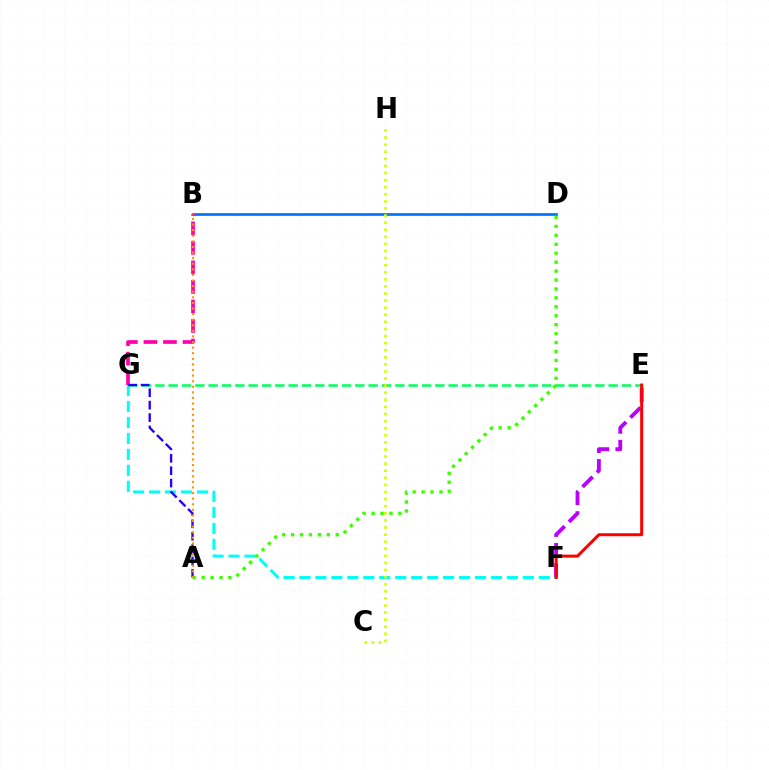{('E', 'F'): [{'color': '#b900ff', 'line_style': 'dashed', 'thickness': 2.76}, {'color': '#ff0000', 'line_style': 'solid', 'thickness': 2.15}], ('B', 'D'): [{'color': '#0074ff', 'line_style': 'solid', 'thickness': 1.95}], ('F', 'G'): [{'color': '#00fff6', 'line_style': 'dashed', 'thickness': 2.17}], ('E', 'G'): [{'color': '#00ff5c', 'line_style': 'dashed', 'thickness': 1.81}], ('A', 'D'): [{'color': '#3dff00', 'line_style': 'dotted', 'thickness': 2.43}], ('C', 'H'): [{'color': '#d1ff00', 'line_style': 'dotted', 'thickness': 1.93}], ('B', 'G'): [{'color': '#ff00ac', 'line_style': 'dashed', 'thickness': 2.65}], ('A', 'G'): [{'color': '#2500ff', 'line_style': 'dashed', 'thickness': 1.68}], ('A', 'B'): [{'color': '#ff9400', 'line_style': 'dotted', 'thickness': 1.52}]}